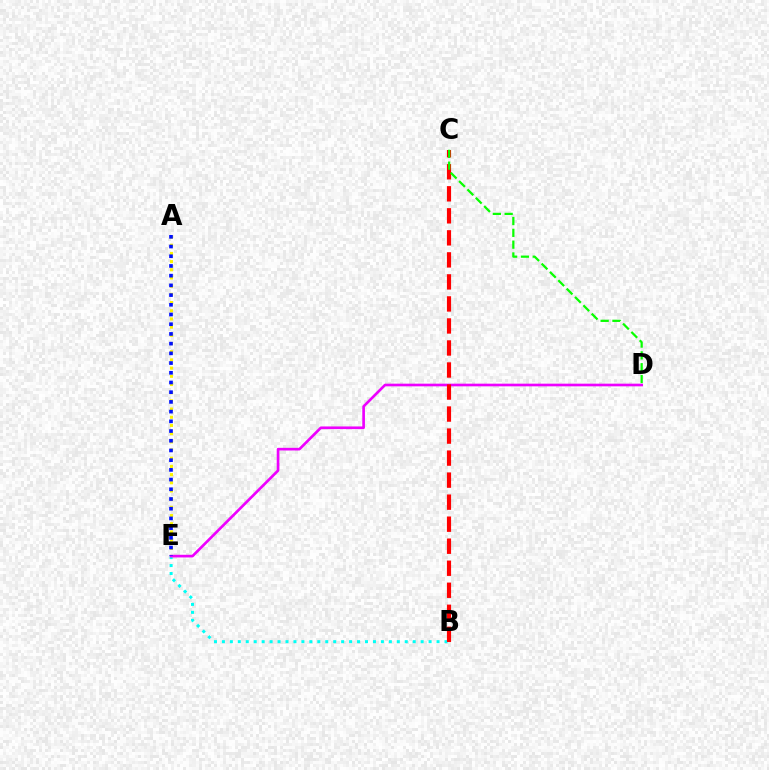{('B', 'E'): [{'color': '#00fff6', 'line_style': 'dotted', 'thickness': 2.16}], ('A', 'E'): [{'color': '#fcf500', 'line_style': 'dotted', 'thickness': 2.23}, {'color': '#0010ff', 'line_style': 'dotted', 'thickness': 2.64}], ('D', 'E'): [{'color': '#ee00ff', 'line_style': 'solid', 'thickness': 1.92}], ('B', 'C'): [{'color': '#ff0000', 'line_style': 'dashed', 'thickness': 2.99}], ('C', 'D'): [{'color': '#08ff00', 'line_style': 'dashed', 'thickness': 1.6}]}